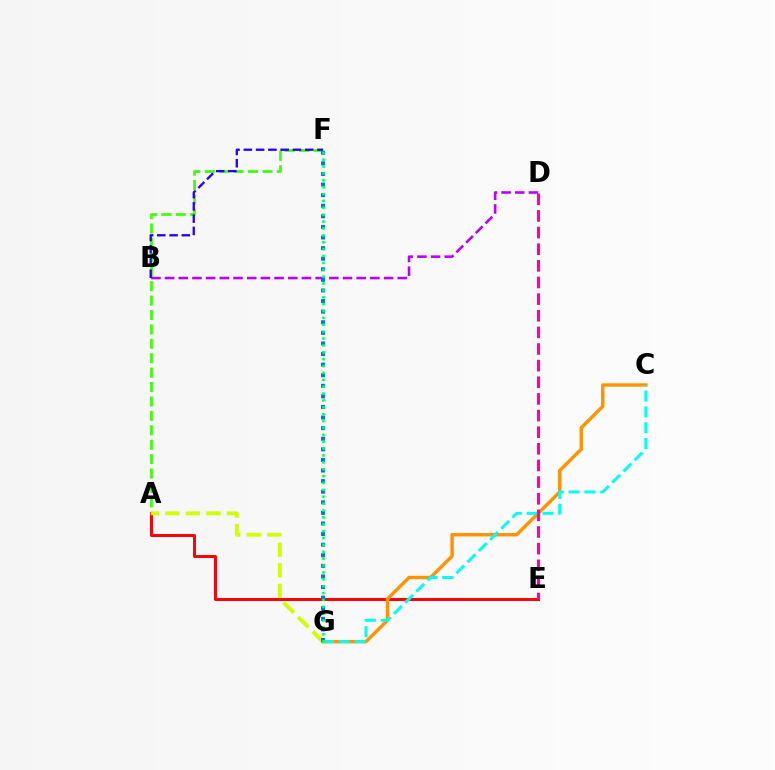{('A', 'F'): [{'color': '#3dff00', 'line_style': 'dashed', 'thickness': 1.96}], ('A', 'E'): [{'color': '#ff0000', 'line_style': 'solid', 'thickness': 2.13}], ('A', 'G'): [{'color': '#d1ff00', 'line_style': 'dashed', 'thickness': 2.79}], ('B', 'D'): [{'color': '#b900ff', 'line_style': 'dashed', 'thickness': 1.86}], ('B', 'F'): [{'color': '#2500ff', 'line_style': 'dashed', 'thickness': 1.67}], ('C', 'G'): [{'color': '#ff9400', 'line_style': 'solid', 'thickness': 2.47}, {'color': '#00fff6', 'line_style': 'dashed', 'thickness': 2.15}], ('F', 'G'): [{'color': '#0074ff', 'line_style': 'dotted', 'thickness': 2.88}, {'color': '#00ff5c', 'line_style': 'dotted', 'thickness': 1.87}], ('D', 'E'): [{'color': '#ff00ac', 'line_style': 'dashed', 'thickness': 2.26}]}